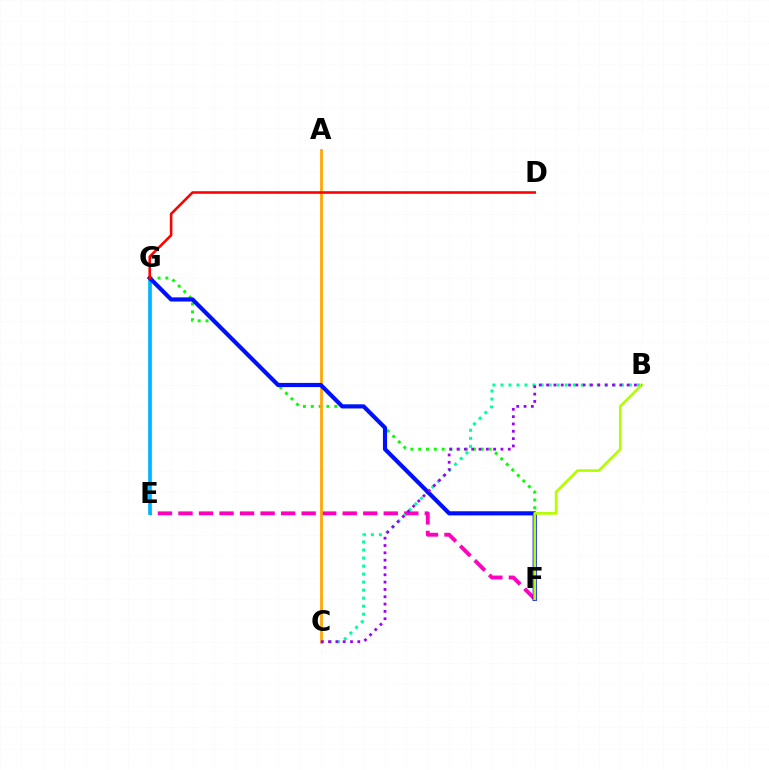{('E', 'F'): [{'color': '#ff00bd', 'line_style': 'dashed', 'thickness': 2.79}], ('F', 'G'): [{'color': '#08ff00', 'line_style': 'dotted', 'thickness': 2.12}, {'color': '#0010ff', 'line_style': 'solid', 'thickness': 2.99}], ('E', 'G'): [{'color': '#00b5ff', 'line_style': 'solid', 'thickness': 2.67}], ('B', 'C'): [{'color': '#00ff9d', 'line_style': 'dotted', 'thickness': 2.18}, {'color': '#9b00ff', 'line_style': 'dotted', 'thickness': 1.99}], ('A', 'C'): [{'color': '#ffa500', 'line_style': 'solid', 'thickness': 1.97}], ('B', 'F'): [{'color': '#b3ff00', 'line_style': 'solid', 'thickness': 1.93}], ('D', 'G'): [{'color': '#ff0000', 'line_style': 'solid', 'thickness': 1.86}]}